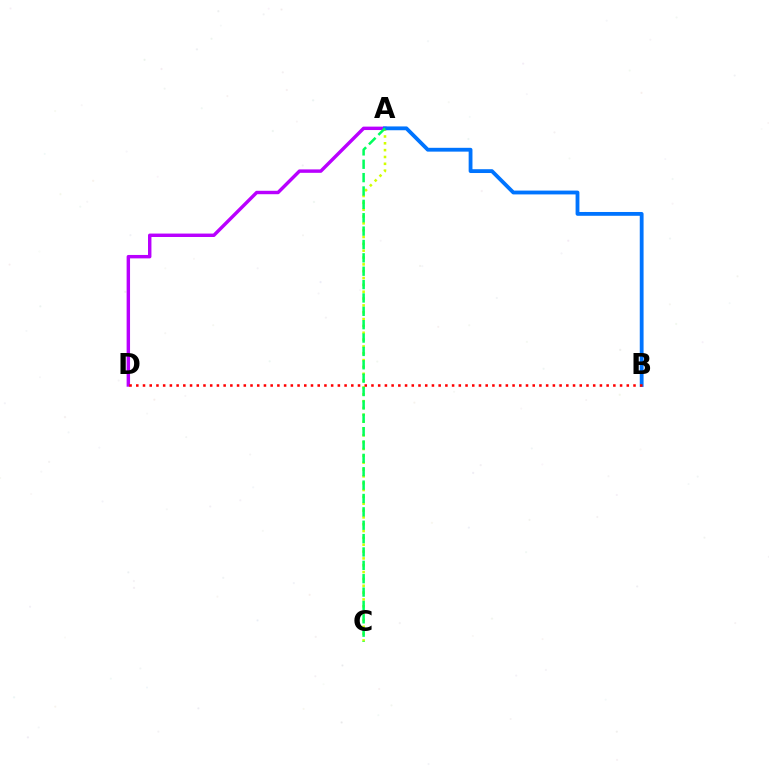{('A', 'C'): [{'color': '#d1ff00', 'line_style': 'dotted', 'thickness': 1.86}, {'color': '#00ff5c', 'line_style': 'dashed', 'thickness': 1.82}], ('A', 'D'): [{'color': '#b900ff', 'line_style': 'solid', 'thickness': 2.47}], ('A', 'B'): [{'color': '#0074ff', 'line_style': 'solid', 'thickness': 2.75}], ('B', 'D'): [{'color': '#ff0000', 'line_style': 'dotted', 'thickness': 1.83}]}